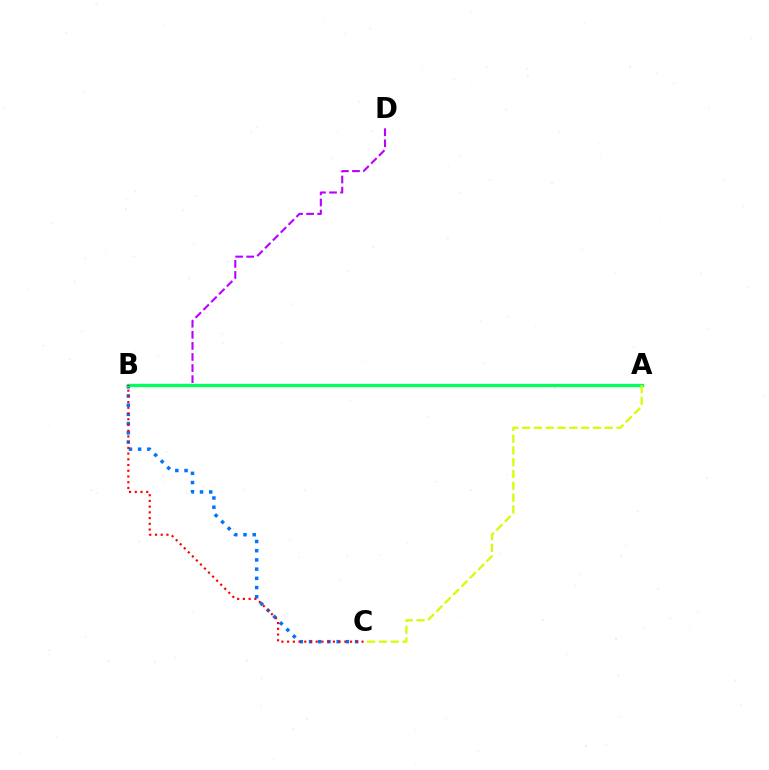{('B', 'C'): [{'color': '#0074ff', 'line_style': 'dotted', 'thickness': 2.5}, {'color': '#ff0000', 'line_style': 'dotted', 'thickness': 1.56}], ('B', 'D'): [{'color': '#b900ff', 'line_style': 'dashed', 'thickness': 1.51}], ('A', 'B'): [{'color': '#00ff5c', 'line_style': 'solid', 'thickness': 2.37}], ('A', 'C'): [{'color': '#d1ff00', 'line_style': 'dashed', 'thickness': 1.6}]}